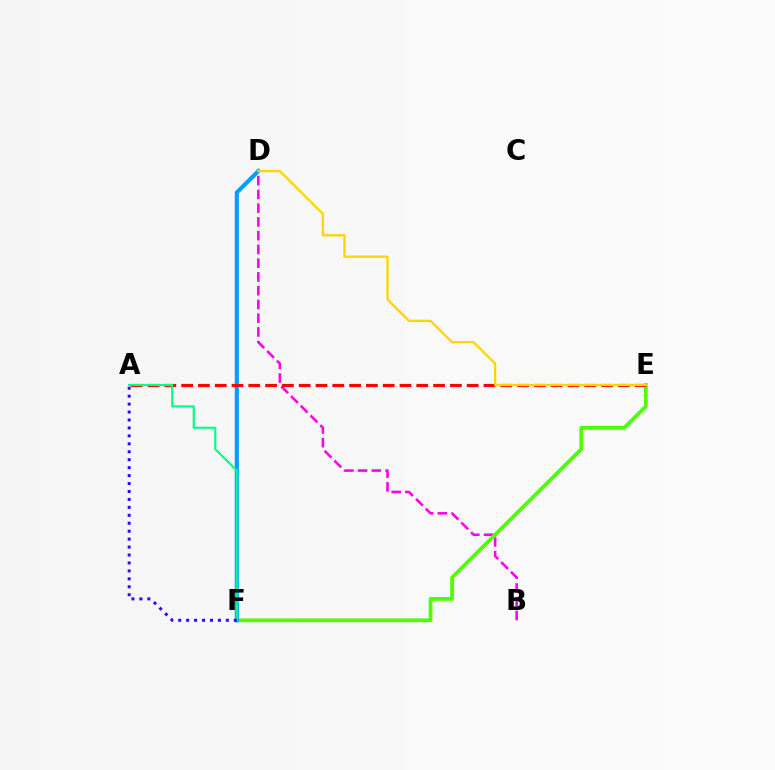{('B', 'D'): [{'color': '#ff00ed', 'line_style': 'dashed', 'thickness': 1.87}], ('E', 'F'): [{'color': '#4fff00', 'line_style': 'solid', 'thickness': 2.72}], ('D', 'F'): [{'color': '#009eff', 'line_style': 'solid', 'thickness': 2.95}], ('A', 'E'): [{'color': '#ff0000', 'line_style': 'dashed', 'thickness': 2.28}], ('A', 'F'): [{'color': '#00ff86', 'line_style': 'solid', 'thickness': 1.54}, {'color': '#3700ff', 'line_style': 'dotted', 'thickness': 2.16}], ('D', 'E'): [{'color': '#ffd500', 'line_style': 'solid', 'thickness': 1.66}]}